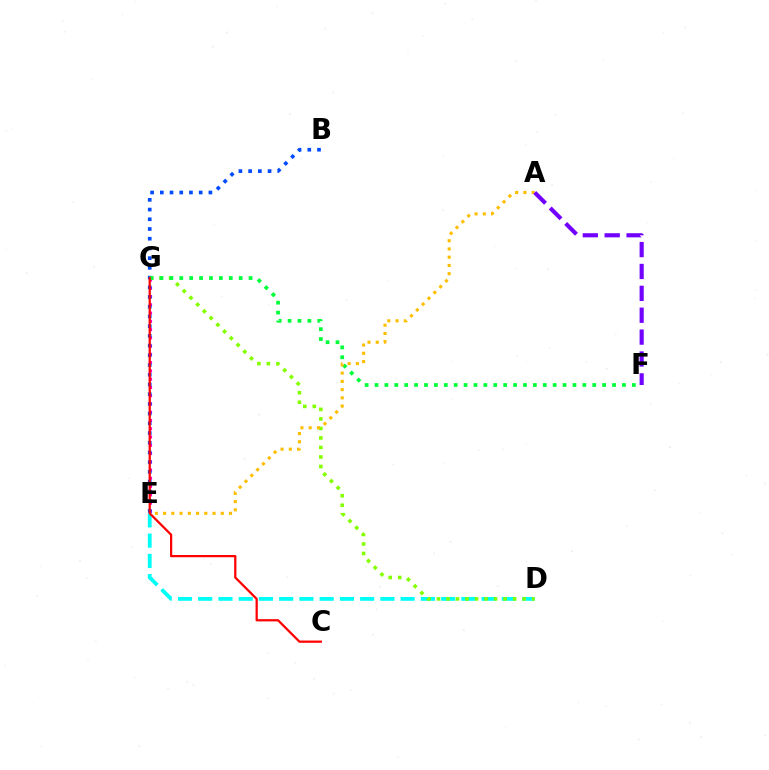{('D', 'E'): [{'color': '#00fff6', 'line_style': 'dashed', 'thickness': 2.75}], ('E', 'G'): [{'color': '#ff00cf', 'line_style': 'dotted', 'thickness': 2.24}], ('B', 'E'): [{'color': '#004bff', 'line_style': 'dotted', 'thickness': 2.64}], ('D', 'G'): [{'color': '#84ff00', 'line_style': 'dotted', 'thickness': 2.59}], ('F', 'G'): [{'color': '#00ff39', 'line_style': 'dotted', 'thickness': 2.69}], ('C', 'G'): [{'color': '#ff0000', 'line_style': 'solid', 'thickness': 1.62}], ('A', 'E'): [{'color': '#ffbd00', 'line_style': 'dotted', 'thickness': 2.24}], ('A', 'F'): [{'color': '#7200ff', 'line_style': 'dashed', 'thickness': 2.97}]}